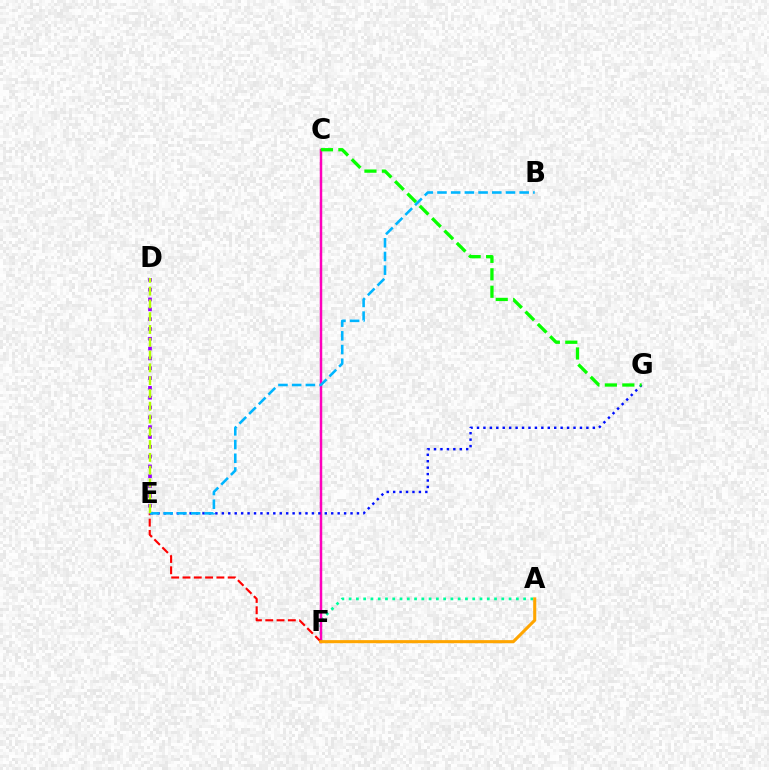{('A', 'F'): [{'color': '#00ff9d', 'line_style': 'dotted', 'thickness': 1.98}, {'color': '#ffa500', 'line_style': 'solid', 'thickness': 2.21}], ('C', 'F'): [{'color': '#ff00bd', 'line_style': 'solid', 'thickness': 1.78}], ('E', 'G'): [{'color': '#0010ff', 'line_style': 'dotted', 'thickness': 1.75}], ('E', 'F'): [{'color': '#ff0000', 'line_style': 'dashed', 'thickness': 1.54}], ('D', 'E'): [{'color': '#9b00ff', 'line_style': 'dotted', 'thickness': 2.67}, {'color': '#b3ff00', 'line_style': 'dashed', 'thickness': 1.74}], ('C', 'G'): [{'color': '#08ff00', 'line_style': 'dashed', 'thickness': 2.37}], ('B', 'E'): [{'color': '#00b5ff', 'line_style': 'dashed', 'thickness': 1.86}]}